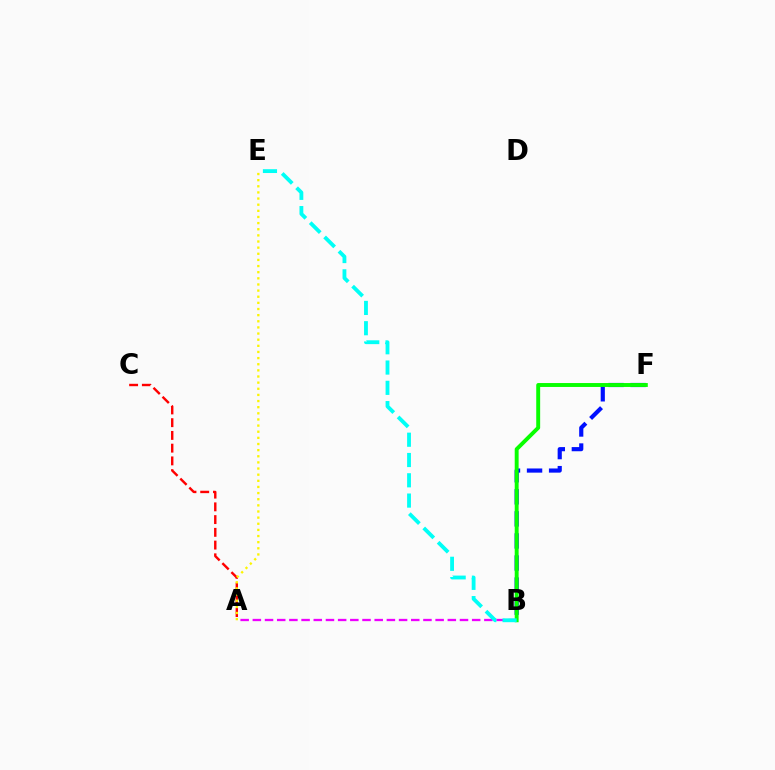{('A', 'C'): [{'color': '#ff0000', 'line_style': 'dashed', 'thickness': 1.73}], ('A', 'E'): [{'color': '#fcf500', 'line_style': 'dotted', 'thickness': 1.67}], ('A', 'B'): [{'color': '#ee00ff', 'line_style': 'dashed', 'thickness': 1.66}], ('B', 'F'): [{'color': '#0010ff', 'line_style': 'dashed', 'thickness': 3.0}, {'color': '#08ff00', 'line_style': 'solid', 'thickness': 2.82}], ('B', 'E'): [{'color': '#00fff6', 'line_style': 'dashed', 'thickness': 2.76}]}